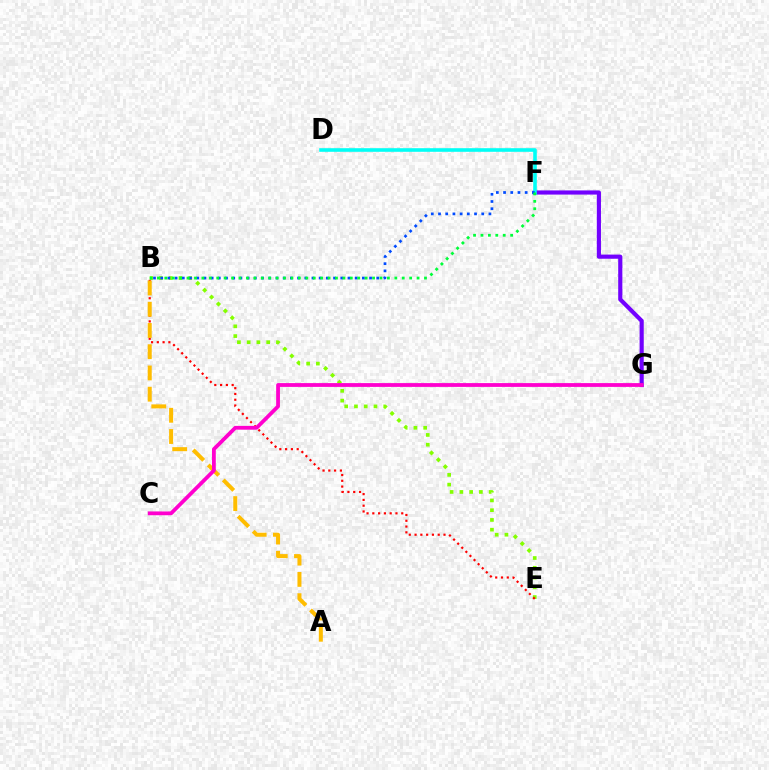{('F', 'G'): [{'color': '#7200ff', 'line_style': 'solid', 'thickness': 2.99}], ('B', 'E'): [{'color': '#84ff00', 'line_style': 'dotted', 'thickness': 2.65}, {'color': '#ff0000', 'line_style': 'dotted', 'thickness': 1.57}], ('D', 'F'): [{'color': '#00fff6', 'line_style': 'solid', 'thickness': 2.59}], ('B', 'F'): [{'color': '#004bff', 'line_style': 'dotted', 'thickness': 1.96}, {'color': '#00ff39', 'line_style': 'dotted', 'thickness': 2.02}], ('A', 'B'): [{'color': '#ffbd00', 'line_style': 'dashed', 'thickness': 2.89}], ('C', 'G'): [{'color': '#ff00cf', 'line_style': 'solid', 'thickness': 2.73}]}